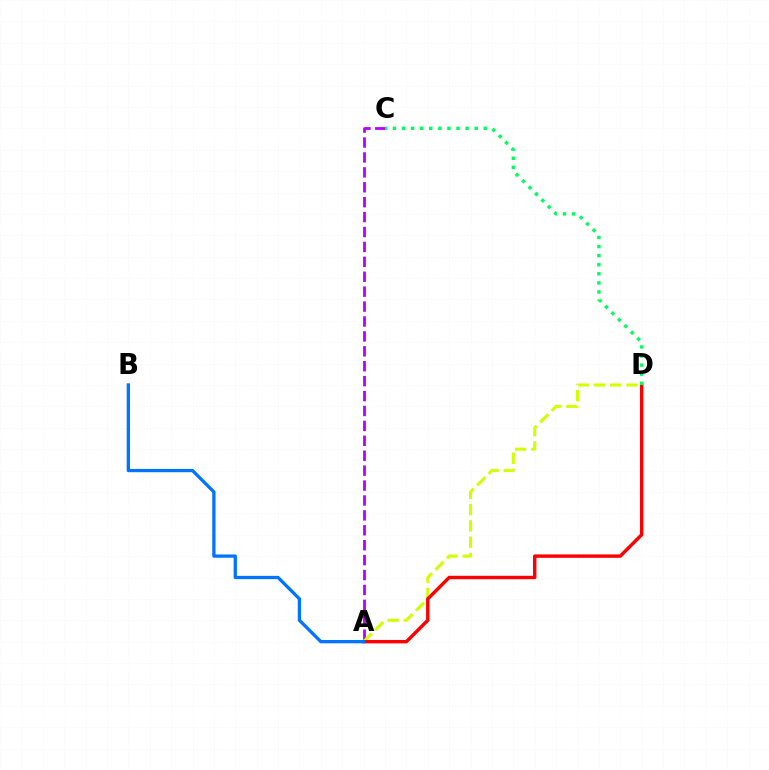{('A', 'C'): [{'color': '#b900ff', 'line_style': 'dashed', 'thickness': 2.03}], ('A', 'D'): [{'color': '#d1ff00', 'line_style': 'dashed', 'thickness': 2.22}, {'color': '#ff0000', 'line_style': 'solid', 'thickness': 2.46}], ('C', 'D'): [{'color': '#00ff5c', 'line_style': 'dotted', 'thickness': 2.47}], ('A', 'B'): [{'color': '#0074ff', 'line_style': 'solid', 'thickness': 2.37}]}